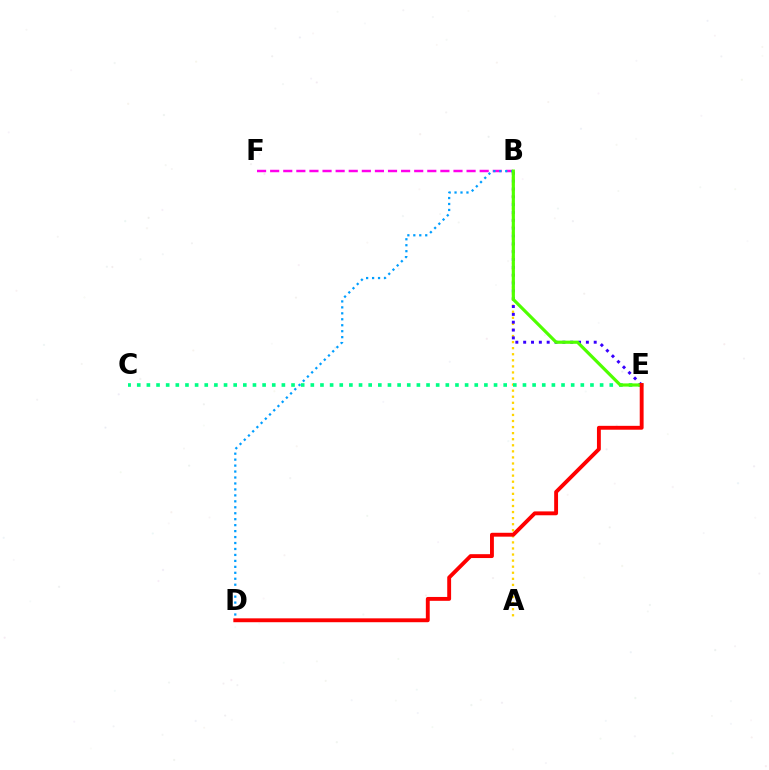{('B', 'F'): [{'color': '#ff00ed', 'line_style': 'dashed', 'thickness': 1.78}], ('A', 'B'): [{'color': '#ffd500', 'line_style': 'dotted', 'thickness': 1.65}], ('C', 'E'): [{'color': '#00ff86', 'line_style': 'dotted', 'thickness': 2.62}], ('B', 'D'): [{'color': '#009eff', 'line_style': 'dotted', 'thickness': 1.62}], ('B', 'E'): [{'color': '#3700ff', 'line_style': 'dotted', 'thickness': 2.13}, {'color': '#4fff00', 'line_style': 'solid', 'thickness': 2.29}], ('D', 'E'): [{'color': '#ff0000', 'line_style': 'solid', 'thickness': 2.79}]}